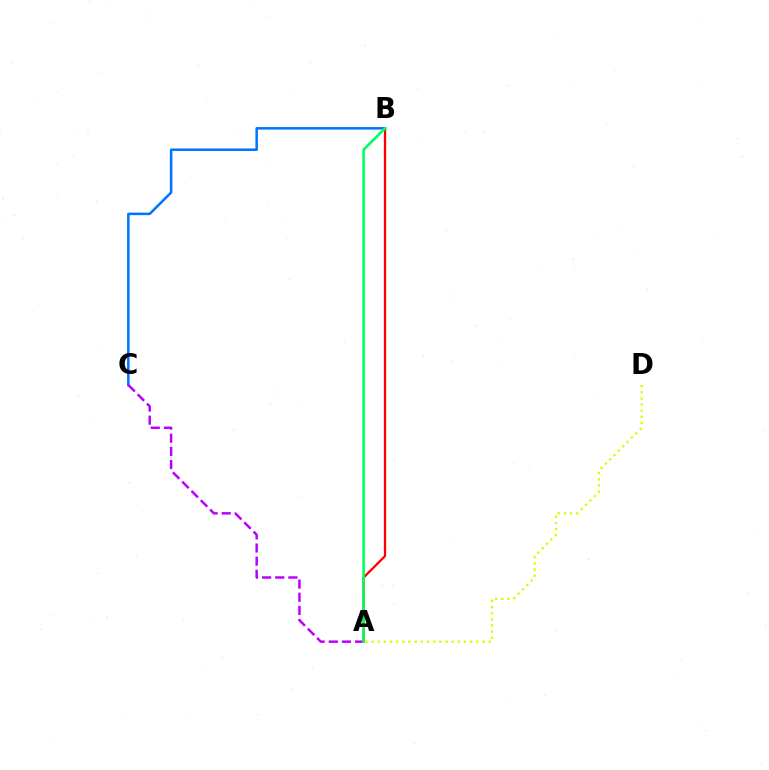{('B', 'C'): [{'color': '#0074ff', 'line_style': 'solid', 'thickness': 1.82}], ('A', 'B'): [{'color': '#ff0000', 'line_style': 'solid', 'thickness': 1.64}, {'color': '#00ff5c', 'line_style': 'solid', 'thickness': 1.88}], ('A', 'C'): [{'color': '#b900ff', 'line_style': 'dashed', 'thickness': 1.79}], ('A', 'D'): [{'color': '#d1ff00', 'line_style': 'dotted', 'thickness': 1.67}]}